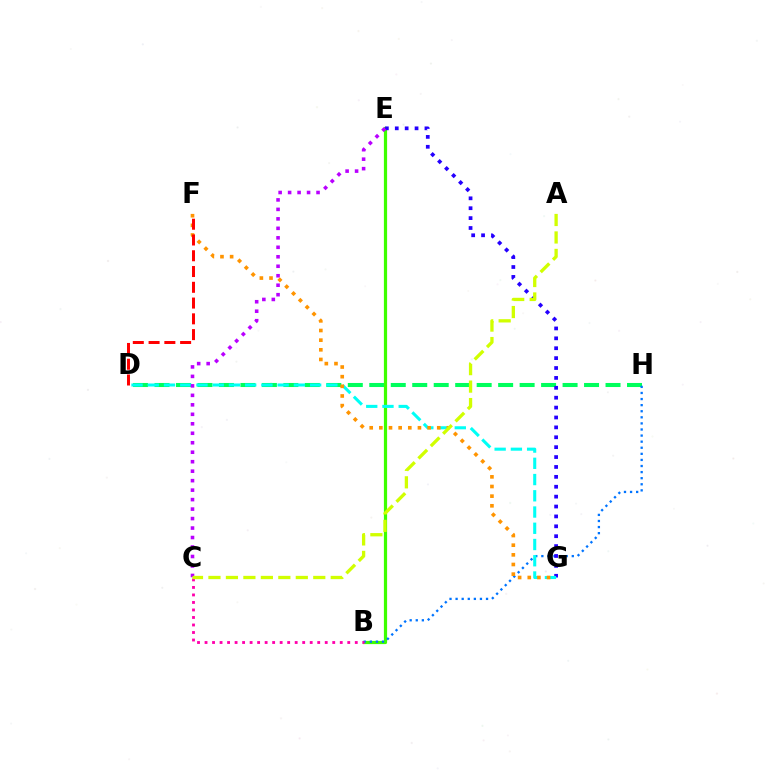{('D', 'H'): [{'color': '#00ff5c', 'line_style': 'dashed', 'thickness': 2.92}], ('B', 'E'): [{'color': '#3dff00', 'line_style': 'solid', 'thickness': 2.31}], ('B', 'H'): [{'color': '#0074ff', 'line_style': 'dotted', 'thickness': 1.65}], ('E', 'G'): [{'color': '#2500ff', 'line_style': 'dotted', 'thickness': 2.69}], ('B', 'C'): [{'color': '#ff00ac', 'line_style': 'dotted', 'thickness': 2.04}], ('D', 'G'): [{'color': '#00fff6', 'line_style': 'dashed', 'thickness': 2.21}], ('C', 'E'): [{'color': '#b900ff', 'line_style': 'dotted', 'thickness': 2.58}], ('F', 'G'): [{'color': '#ff9400', 'line_style': 'dotted', 'thickness': 2.62}], ('D', 'F'): [{'color': '#ff0000', 'line_style': 'dashed', 'thickness': 2.14}], ('A', 'C'): [{'color': '#d1ff00', 'line_style': 'dashed', 'thickness': 2.37}]}